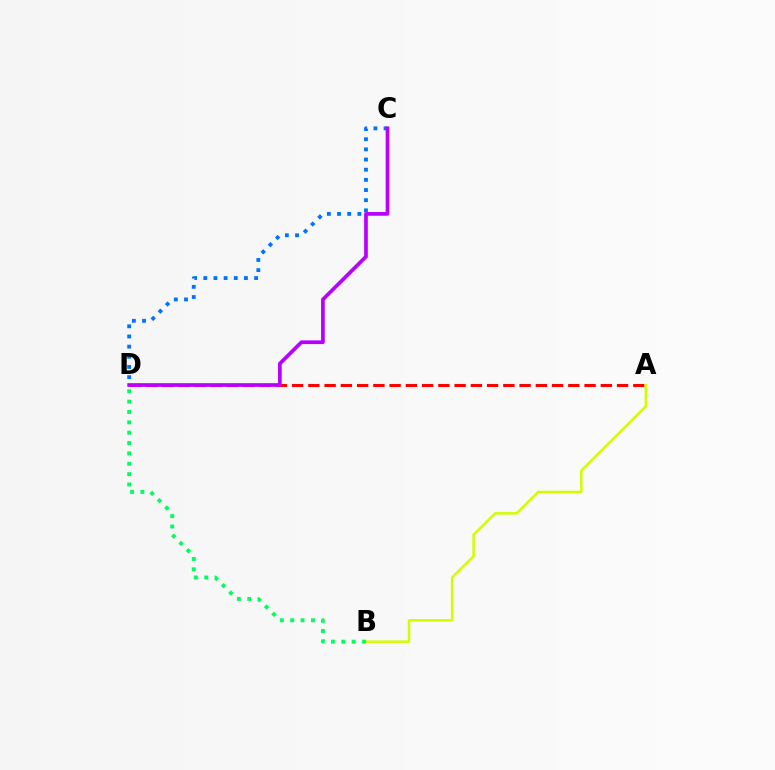{('A', 'D'): [{'color': '#ff0000', 'line_style': 'dashed', 'thickness': 2.21}], ('C', 'D'): [{'color': '#0074ff', 'line_style': 'dotted', 'thickness': 2.76}, {'color': '#b900ff', 'line_style': 'solid', 'thickness': 2.66}], ('A', 'B'): [{'color': '#d1ff00', 'line_style': 'solid', 'thickness': 1.81}], ('B', 'D'): [{'color': '#00ff5c', 'line_style': 'dotted', 'thickness': 2.81}]}